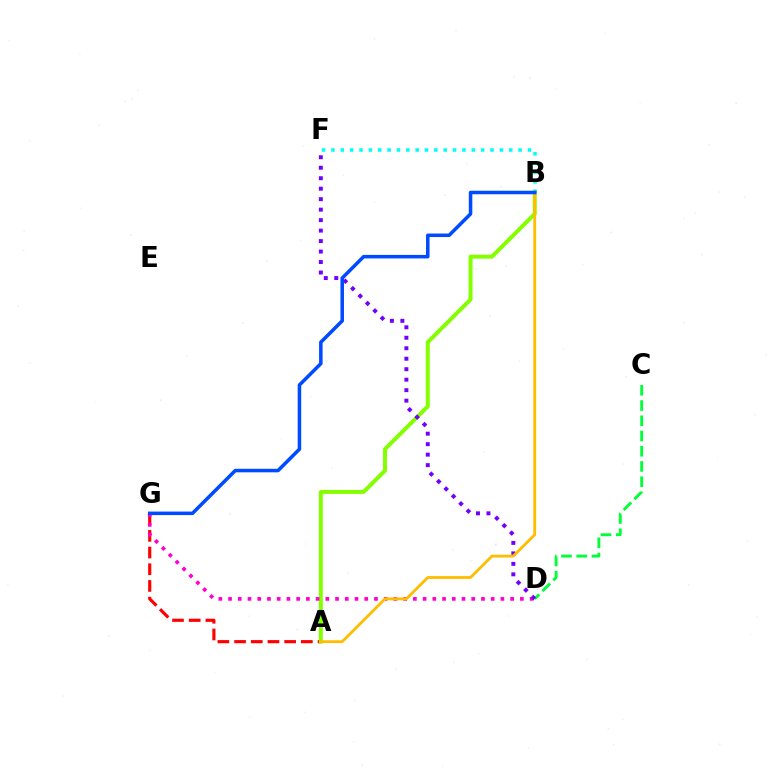{('C', 'D'): [{'color': '#00ff39', 'line_style': 'dashed', 'thickness': 2.07}], ('A', 'G'): [{'color': '#ff0000', 'line_style': 'dashed', 'thickness': 2.27}], ('A', 'B'): [{'color': '#84ff00', 'line_style': 'solid', 'thickness': 2.87}, {'color': '#ffbd00', 'line_style': 'solid', 'thickness': 2.02}], ('D', 'G'): [{'color': '#ff00cf', 'line_style': 'dotted', 'thickness': 2.64}], ('B', 'F'): [{'color': '#00fff6', 'line_style': 'dotted', 'thickness': 2.54}], ('D', 'F'): [{'color': '#7200ff', 'line_style': 'dotted', 'thickness': 2.85}], ('B', 'G'): [{'color': '#004bff', 'line_style': 'solid', 'thickness': 2.54}]}